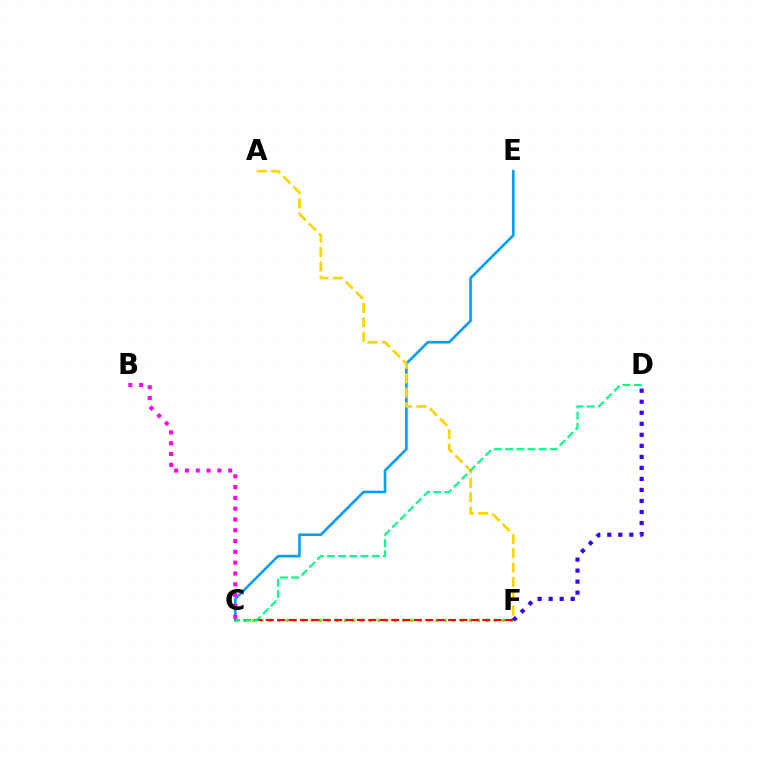{('C', 'E'): [{'color': '#009eff', 'line_style': 'solid', 'thickness': 1.87}], ('C', 'F'): [{'color': '#4fff00', 'line_style': 'dotted', 'thickness': 2.26}, {'color': '#ff0000', 'line_style': 'dashed', 'thickness': 1.55}], ('D', 'F'): [{'color': '#3700ff', 'line_style': 'dotted', 'thickness': 3.0}], ('A', 'F'): [{'color': '#ffd500', 'line_style': 'dashed', 'thickness': 1.95}], ('B', 'C'): [{'color': '#ff00ed', 'line_style': 'dotted', 'thickness': 2.93}], ('C', 'D'): [{'color': '#00ff86', 'line_style': 'dashed', 'thickness': 1.52}]}